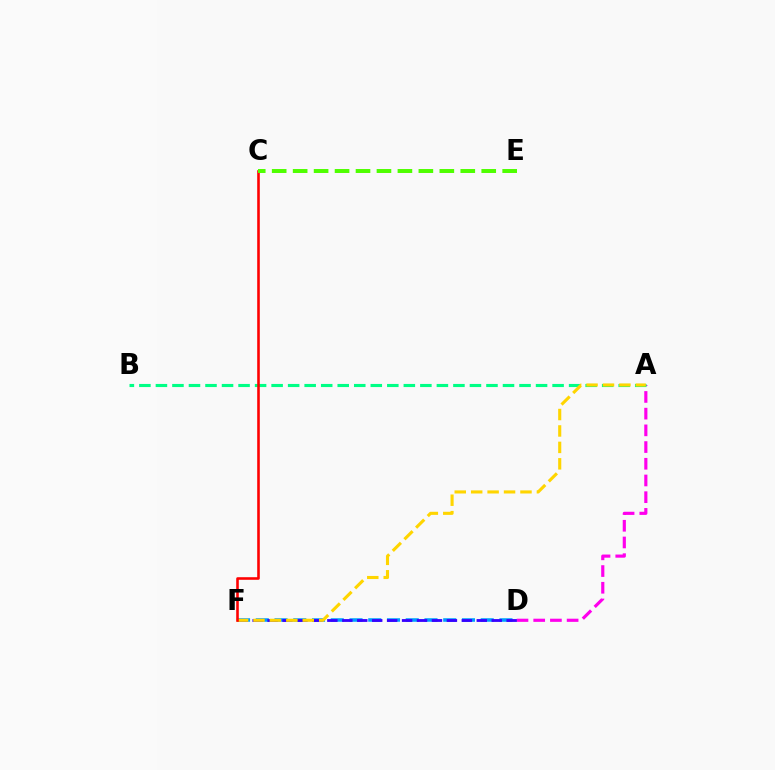{('A', 'D'): [{'color': '#ff00ed', 'line_style': 'dashed', 'thickness': 2.27}], ('D', 'F'): [{'color': '#009eff', 'line_style': 'dashed', 'thickness': 2.55}, {'color': '#3700ff', 'line_style': 'dashed', 'thickness': 2.03}], ('A', 'B'): [{'color': '#00ff86', 'line_style': 'dashed', 'thickness': 2.25}], ('A', 'F'): [{'color': '#ffd500', 'line_style': 'dashed', 'thickness': 2.23}], ('C', 'F'): [{'color': '#ff0000', 'line_style': 'solid', 'thickness': 1.86}], ('C', 'E'): [{'color': '#4fff00', 'line_style': 'dashed', 'thickness': 2.85}]}